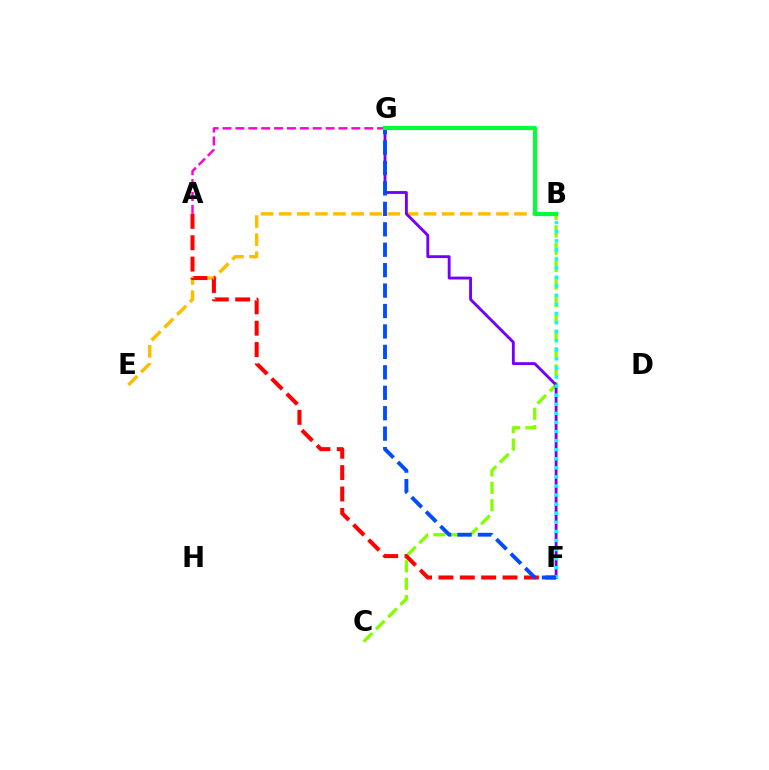{('B', 'C'): [{'color': '#84ff00', 'line_style': 'dashed', 'thickness': 2.36}], ('B', 'E'): [{'color': '#ffbd00', 'line_style': 'dashed', 'thickness': 2.46}], ('F', 'G'): [{'color': '#7200ff', 'line_style': 'solid', 'thickness': 2.05}, {'color': '#004bff', 'line_style': 'dashed', 'thickness': 2.78}], ('A', 'F'): [{'color': '#ff0000', 'line_style': 'dashed', 'thickness': 2.9}], ('B', 'F'): [{'color': '#00fff6', 'line_style': 'dotted', 'thickness': 2.47}], ('A', 'G'): [{'color': '#ff00cf', 'line_style': 'dashed', 'thickness': 1.75}], ('B', 'G'): [{'color': '#00ff39', 'line_style': 'solid', 'thickness': 2.99}]}